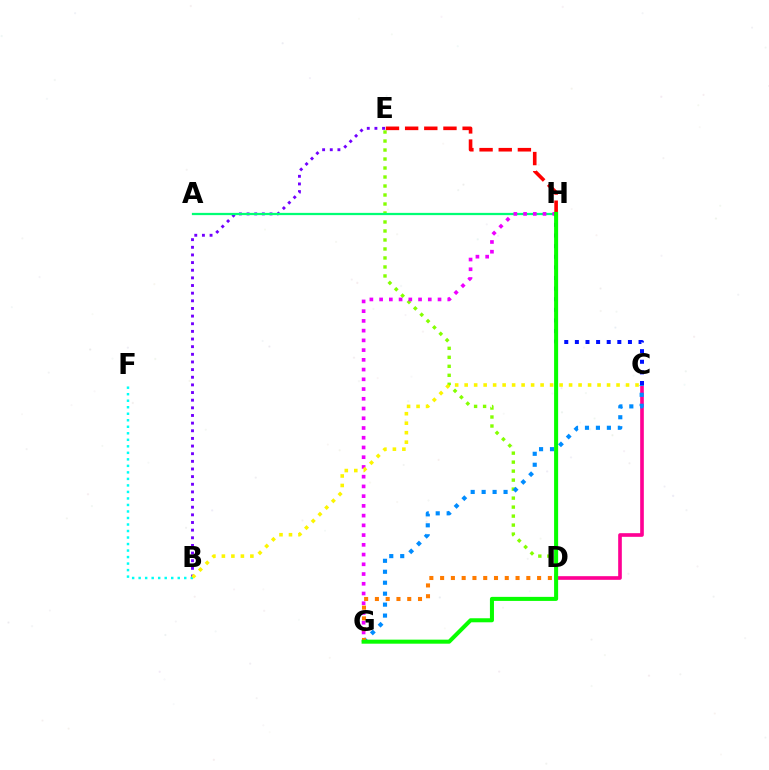{('B', 'E'): [{'color': '#7200ff', 'line_style': 'dotted', 'thickness': 2.08}], ('C', 'D'): [{'color': '#ff0094', 'line_style': 'solid', 'thickness': 2.63}], ('D', 'E'): [{'color': '#84ff00', 'line_style': 'dotted', 'thickness': 2.44}], ('C', 'G'): [{'color': '#008cff', 'line_style': 'dotted', 'thickness': 2.98}], ('C', 'H'): [{'color': '#0010ff', 'line_style': 'dotted', 'thickness': 2.88}], ('B', 'F'): [{'color': '#00fff6', 'line_style': 'dotted', 'thickness': 1.77}], ('A', 'H'): [{'color': '#00ff74', 'line_style': 'solid', 'thickness': 1.62}], ('E', 'H'): [{'color': '#ff0000', 'line_style': 'dashed', 'thickness': 2.6}], ('G', 'H'): [{'color': '#ee00ff', 'line_style': 'dotted', 'thickness': 2.65}, {'color': '#08ff00', 'line_style': 'solid', 'thickness': 2.91}], ('D', 'G'): [{'color': '#ff7c00', 'line_style': 'dotted', 'thickness': 2.93}], ('B', 'C'): [{'color': '#fcf500', 'line_style': 'dotted', 'thickness': 2.58}]}